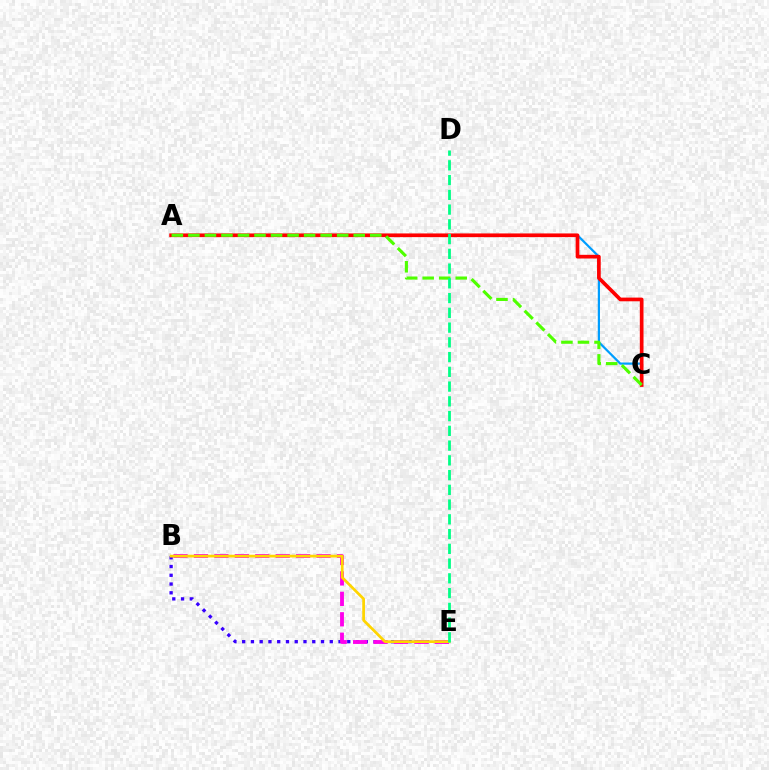{('A', 'C'): [{'color': '#009eff', 'line_style': 'solid', 'thickness': 1.6}, {'color': '#ff0000', 'line_style': 'solid', 'thickness': 2.66}, {'color': '#4fff00', 'line_style': 'dashed', 'thickness': 2.25}], ('B', 'E'): [{'color': '#3700ff', 'line_style': 'dotted', 'thickness': 2.38}, {'color': '#ff00ed', 'line_style': 'dashed', 'thickness': 2.78}, {'color': '#ffd500', 'line_style': 'solid', 'thickness': 1.97}], ('D', 'E'): [{'color': '#00ff86', 'line_style': 'dashed', 'thickness': 2.0}]}